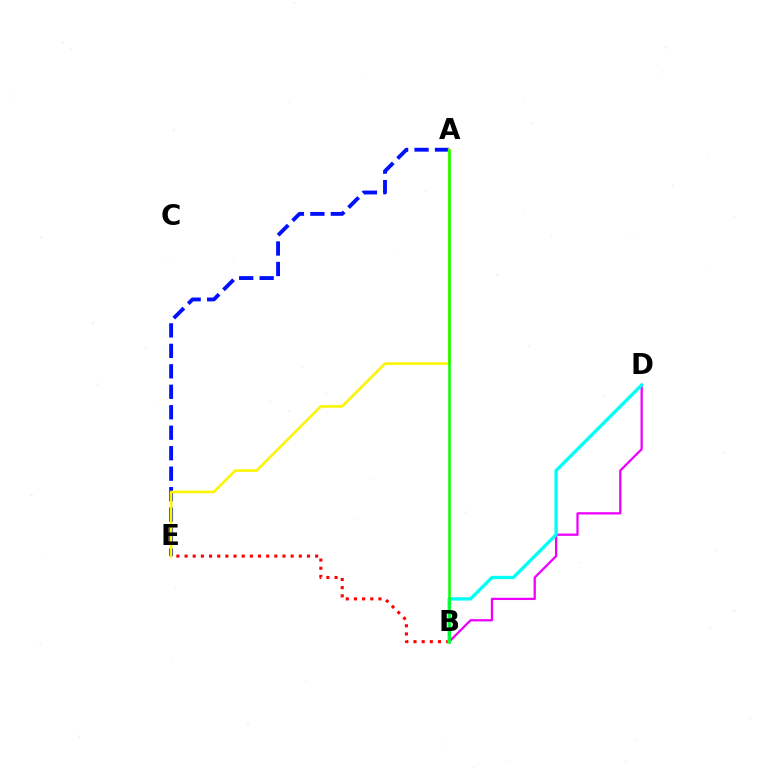{('A', 'E'): [{'color': '#0010ff', 'line_style': 'dashed', 'thickness': 2.78}, {'color': '#fcf500', 'line_style': 'solid', 'thickness': 1.86}], ('B', 'E'): [{'color': '#ff0000', 'line_style': 'dotted', 'thickness': 2.22}], ('B', 'D'): [{'color': '#ee00ff', 'line_style': 'solid', 'thickness': 1.63}, {'color': '#00fff6', 'line_style': 'solid', 'thickness': 2.39}], ('A', 'B'): [{'color': '#08ff00', 'line_style': 'solid', 'thickness': 1.81}]}